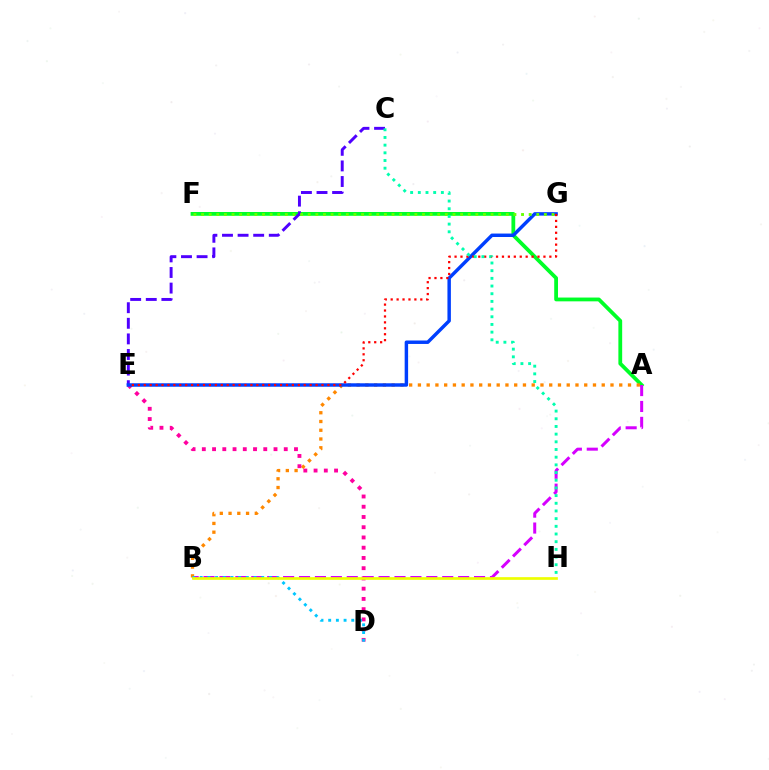{('A', 'F'): [{'color': '#00ff27', 'line_style': 'solid', 'thickness': 2.73}], ('A', 'B'): [{'color': '#d600ff', 'line_style': 'dashed', 'thickness': 2.16}, {'color': '#ff8800', 'line_style': 'dotted', 'thickness': 2.38}], ('C', 'E'): [{'color': '#4f00ff', 'line_style': 'dashed', 'thickness': 2.12}], ('D', 'E'): [{'color': '#ff00a0', 'line_style': 'dotted', 'thickness': 2.78}], ('E', 'G'): [{'color': '#003fff', 'line_style': 'solid', 'thickness': 2.48}, {'color': '#ff0000', 'line_style': 'dotted', 'thickness': 1.61}], ('F', 'G'): [{'color': '#66ff00', 'line_style': 'dotted', 'thickness': 2.07}], ('C', 'H'): [{'color': '#00ffaf', 'line_style': 'dotted', 'thickness': 2.09}], ('B', 'D'): [{'color': '#00c7ff', 'line_style': 'dotted', 'thickness': 2.09}], ('B', 'H'): [{'color': '#eeff00', 'line_style': 'solid', 'thickness': 1.94}]}